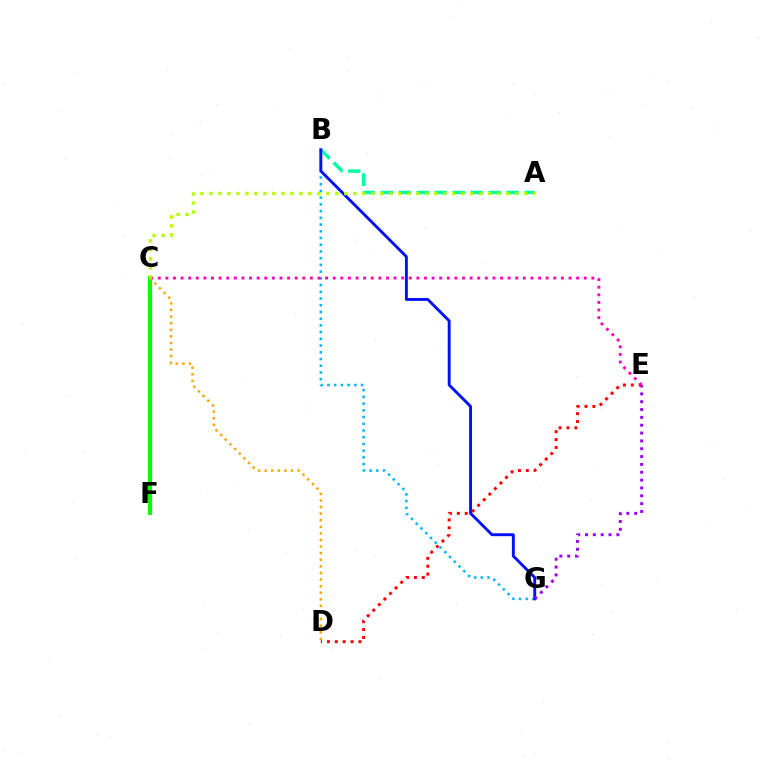{('B', 'G'): [{'color': '#00b5ff', 'line_style': 'dotted', 'thickness': 1.83}, {'color': '#0010ff', 'line_style': 'solid', 'thickness': 2.08}], ('A', 'B'): [{'color': '#00ff9d', 'line_style': 'dashed', 'thickness': 2.44}], ('E', 'G'): [{'color': '#9b00ff', 'line_style': 'dotted', 'thickness': 2.13}], ('D', 'E'): [{'color': '#ff0000', 'line_style': 'dotted', 'thickness': 2.14}], ('C', 'E'): [{'color': '#ff00bd', 'line_style': 'dotted', 'thickness': 2.07}], ('C', 'F'): [{'color': '#08ff00', 'line_style': 'solid', 'thickness': 2.99}], ('A', 'C'): [{'color': '#b3ff00', 'line_style': 'dotted', 'thickness': 2.44}], ('C', 'D'): [{'color': '#ffa500', 'line_style': 'dotted', 'thickness': 1.79}]}